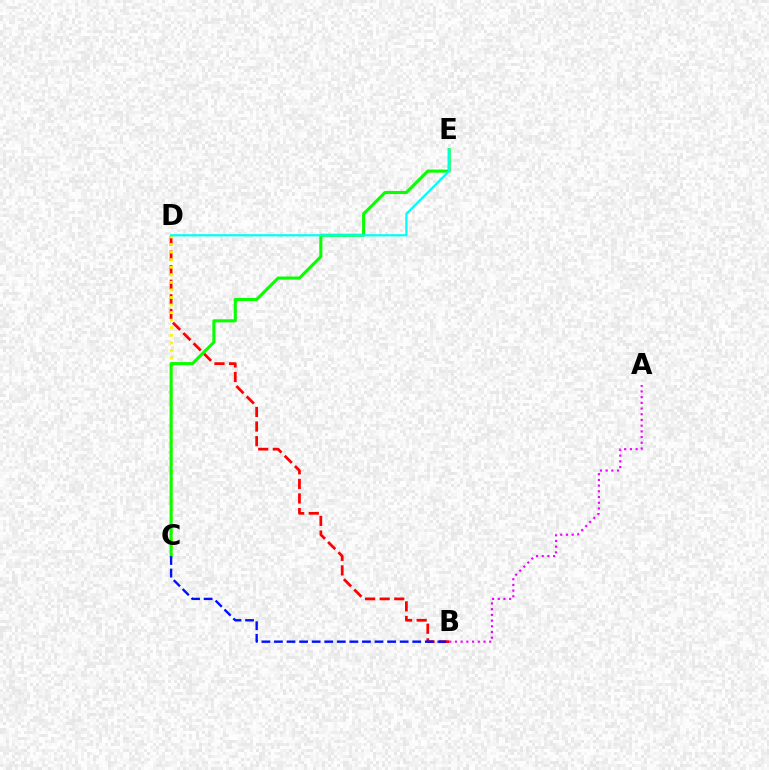{('B', 'D'): [{'color': '#ff0000', 'line_style': 'dashed', 'thickness': 1.98}], ('C', 'D'): [{'color': '#fcf500', 'line_style': 'dotted', 'thickness': 2.06}], ('A', 'B'): [{'color': '#ee00ff', 'line_style': 'dotted', 'thickness': 1.55}], ('C', 'E'): [{'color': '#08ff00', 'line_style': 'solid', 'thickness': 2.22}], ('B', 'C'): [{'color': '#0010ff', 'line_style': 'dashed', 'thickness': 1.71}], ('D', 'E'): [{'color': '#00fff6', 'line_style': 'solid', 'thickness': 1.6}]}